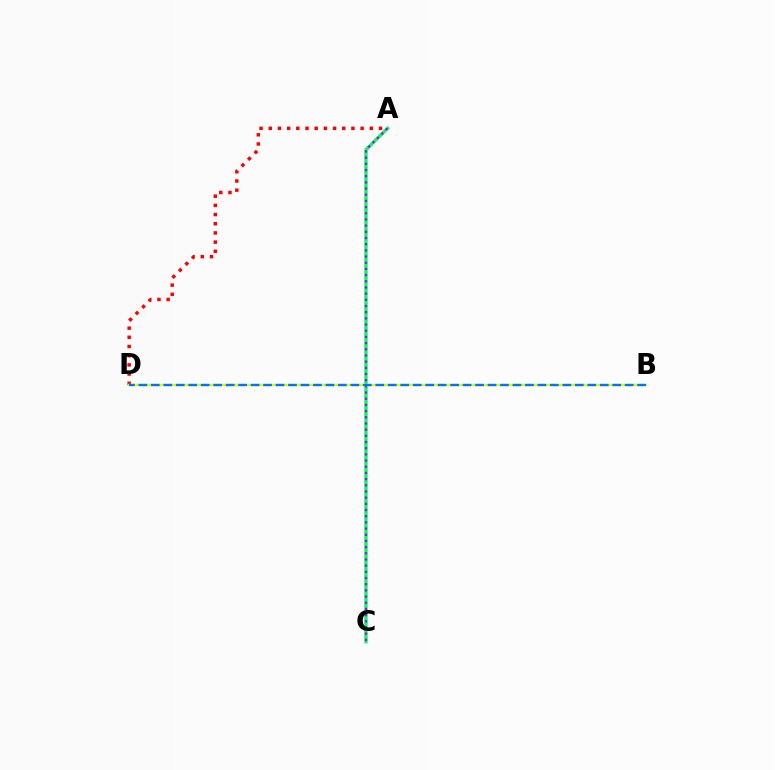{('A', 'C'): [{'color': '#00ff5c', 'line_style': 'solid', 'thickness': 2.4}, {'color': '#b900ff', 'line_style': 'dotted', 'thickness': 1.68}], ('A', 'D'): [{'color': '#ff0000', 'line_style': 'dotted', 'thickness': 2.5}], ('B', 'D'): [{'color': '#d1ff00', 'line_style': 'solid', 'thickness': 1.65}, {'color': '#0074ff', 'line_style': 'dashed', 'thickness': 1.69}]}